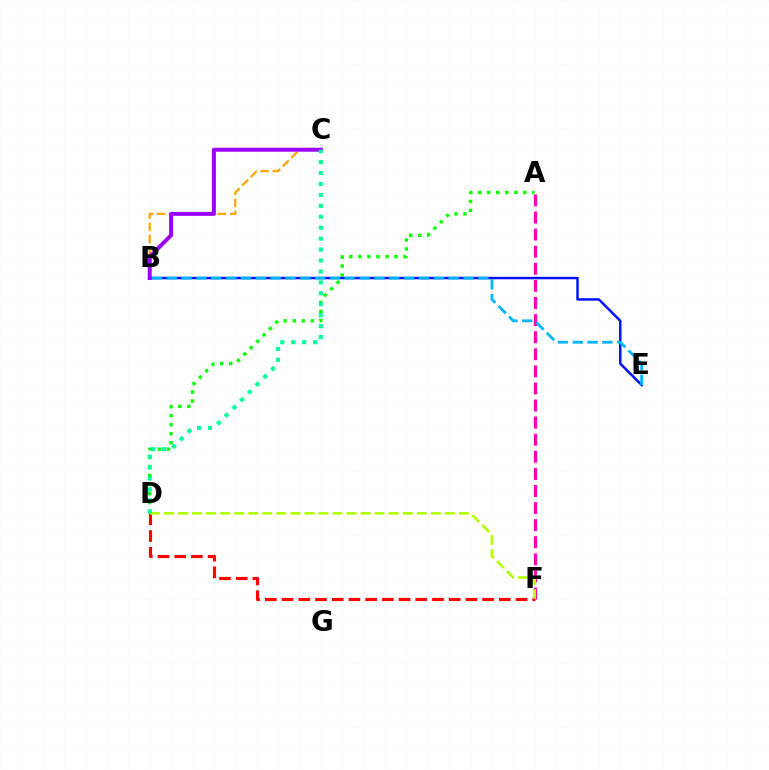{('A', 'D'): [{'color': '#08ff00', 'line_style': 'dotted', 'thickness': 2.45}], ('B', 'C'): [{'color': '#ffa500', 'line_style': 'dashed', 'thickness': 1.65}, {'color': '#9b00ff', 'line_style': 'solid', 'thickness': 2.85}], ('B', 'E'): [{'color': '#0010ff', 'line_style': 'solid', 'thickness': 1.77}, {'color': '#00b5ff', 'line_style': 'dashed', 'thickness': 2.02}], ('D', 'F'): [{'color': '#ff0000', 'line_style': 'dashed', 'thickness': 2.27}, {'color': '#b3ff00', 'line_style': 'dashed', 'thickness': 1.91}], ('A', 'F'): [{'color': '#ff00bd', 'line_style': 'dashed', 'thickness': 2.32}], ('C', 'D'): [{'color': '#00ff9d', 'line_style': 'dotted', 'thickness': 2.97}]}